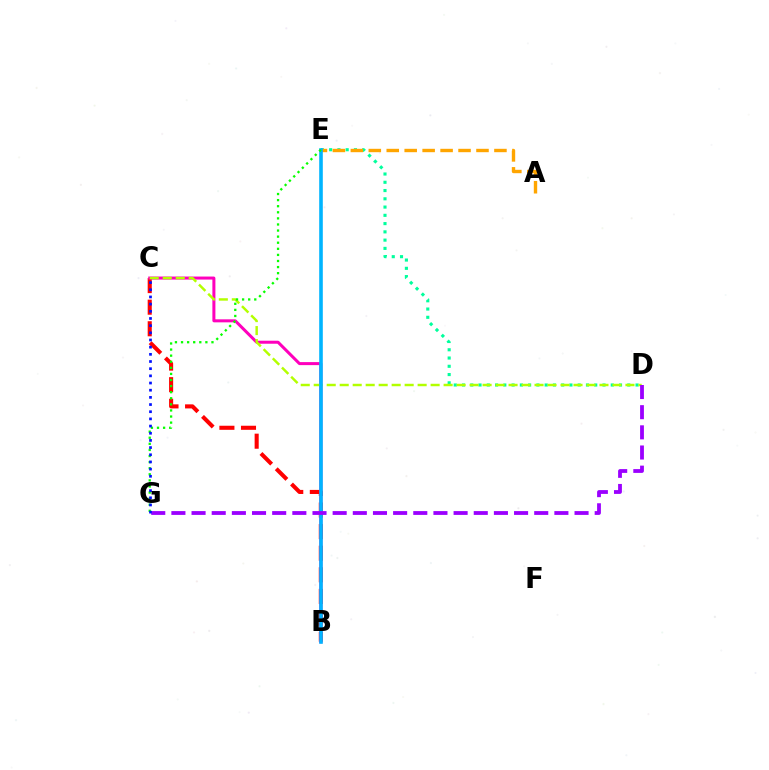{('B', 'C'): [{'color': '#ff0000', 'line_style': 'dashed', 'thickness': 2.93}, {'color': '#ff00bd', 'line_style': 'solid', 'thickness': 2.17}], ('D', 'E'): [{'color': '#00ff9d', 'line_style': 'dotted', 'thickness': 2.25}], ('A', 'E'): [{'color': '#ffa500', 'line_style': 'dashed', 'thickness': 2.44}], ('C', 'D'): [{'color': '#b3ff00', 'line_style': 'dashed', 'thickness': 1.76}], ('B', 'E'): [{'color': '#00b5ff', 'line_style': 'solid', 'thickness': 2.59}], ('D', 'G'): [{'color': '#9b00ff', 'line_style': 'dashed', 'thickness': 2.74}], ('E', 'G'): [{'color': '#08ff00', 'line_style': 'dotted', 'thickness': 1.65}], ('C', 'G'): [{'color': '#0010ff', 'line_style': 'dotted', 'thickness': 1.95}]}